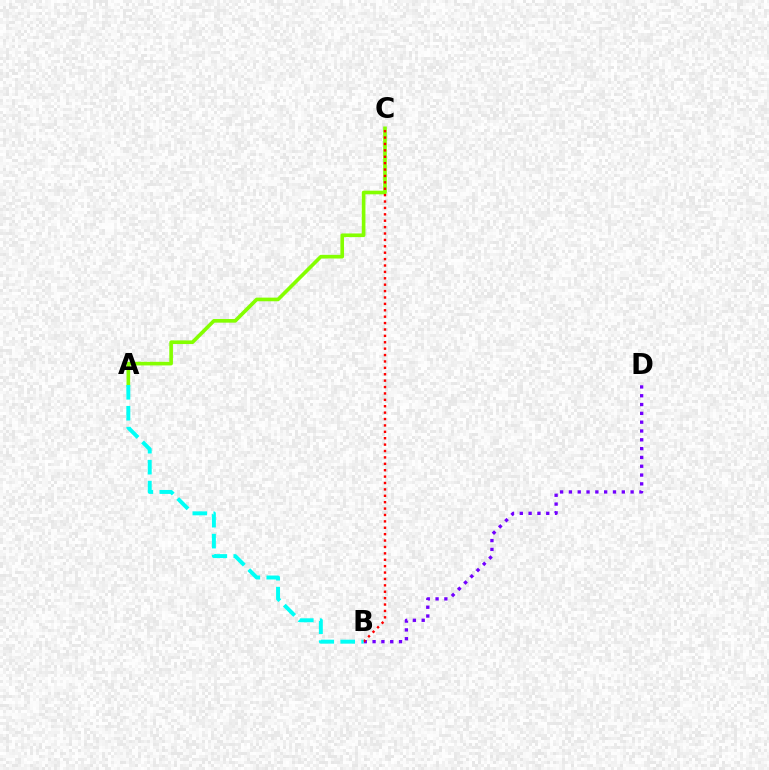{('B', 'D'): [{'color': '#7200ff', 'line_style': 'dotted', 'thickness': 2.39}], ('A', 'C'): [{'color': '#84ff00', 'line_style': 'solid', 'thickness': 2.62}], ('B', 'C'): [{'color': '#ff0000', 'line_style': 'dotted', 'thickness': 1.74}], ('A', 'B'): [{'color': '#00fff6', 'line_style': 'dashed', 'thickness': 2.84}]}